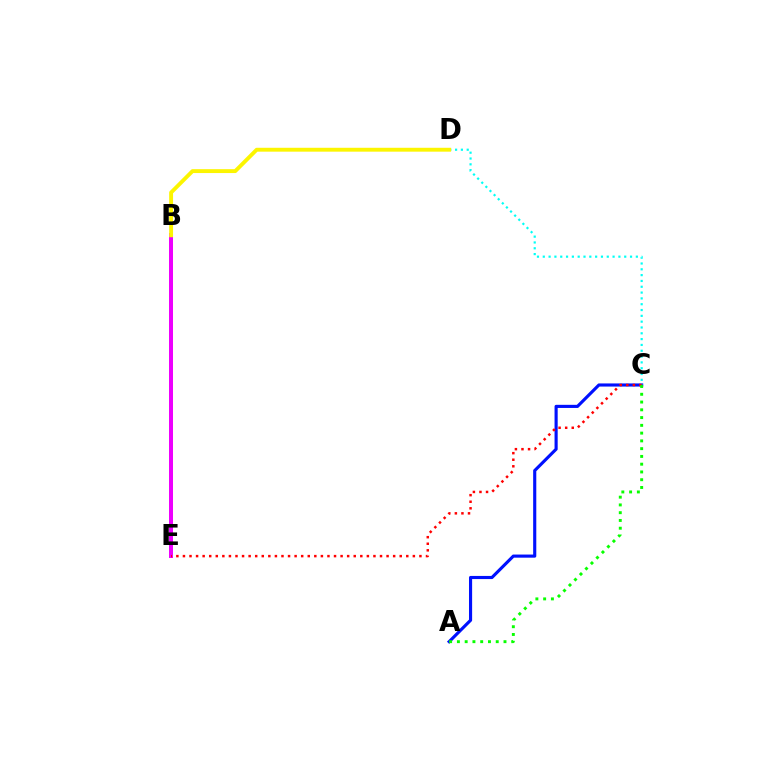{('B', 'E'): [{'color': '#ee00ff', 'line_style': 'solid', 'thickness': 2.88}], ('A', 'C'): [{'color': '#0010ff', 'line_style': 'solid', 'thickness': 2.25}, {'color': '#08ff00', 'line_style': 'dotted', 'thickness': 2.11}], ('C', 'D'): [{'color': '#00fff6', 'line_style': 'dotted', 'thickness': 1.58}], ('C', 'E'): [{'color': '#ff0000', 'line_style': 'dotted', 'thickness': 1.78}], ('B', 'D'): [{'color': '#fcf500', 'line_style': 'solid', 'thickness': 2.79}]}